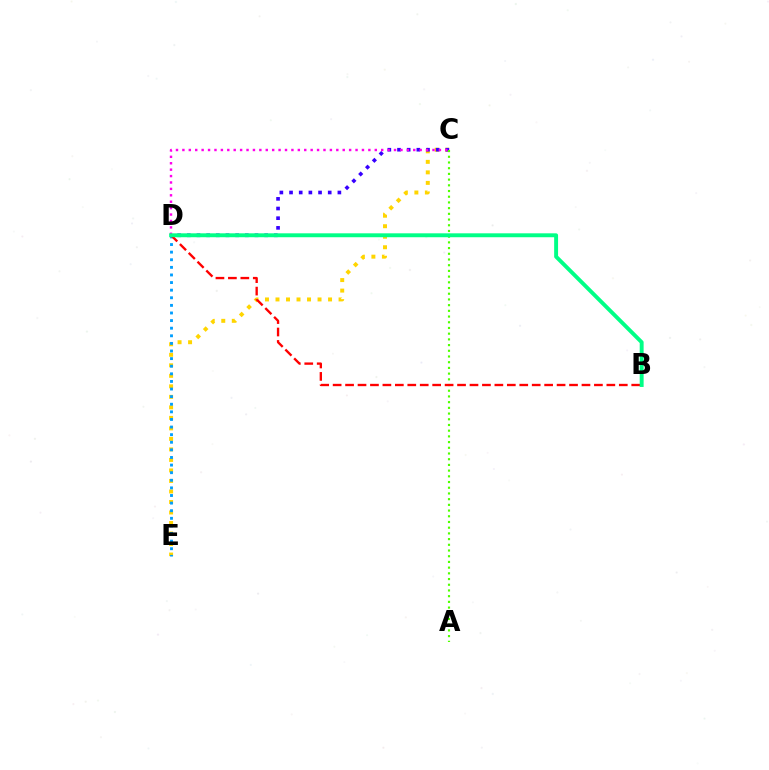{('C', 'E'): [{'color': '#ffd500', 'line_style': 'dotted', 'thickness': 2.86}], ('C', 'D'): [{'color': '#3700ff', 'line_style': 'dotted', 'thickness': 2.63}, {'color': '#ff00ed', 'line_style': 'dotted', 'thickness': 1.74}], ('D', 'E'): [{'color': '#009eff', 'line_style': 'dotted', 'thickness': 2.07}], ('A', 'C'): [{'color': '#4fff00', 'line_style': 'dotted', 'thickness': 1.55}], ('B', 'D'): [{'color': '#ff0000', 'line_style': 'dashed', 'thickness': 1.69}, {'color': '#00ff86', 'line_style': 'solid', 'thickness': 2.82}]}